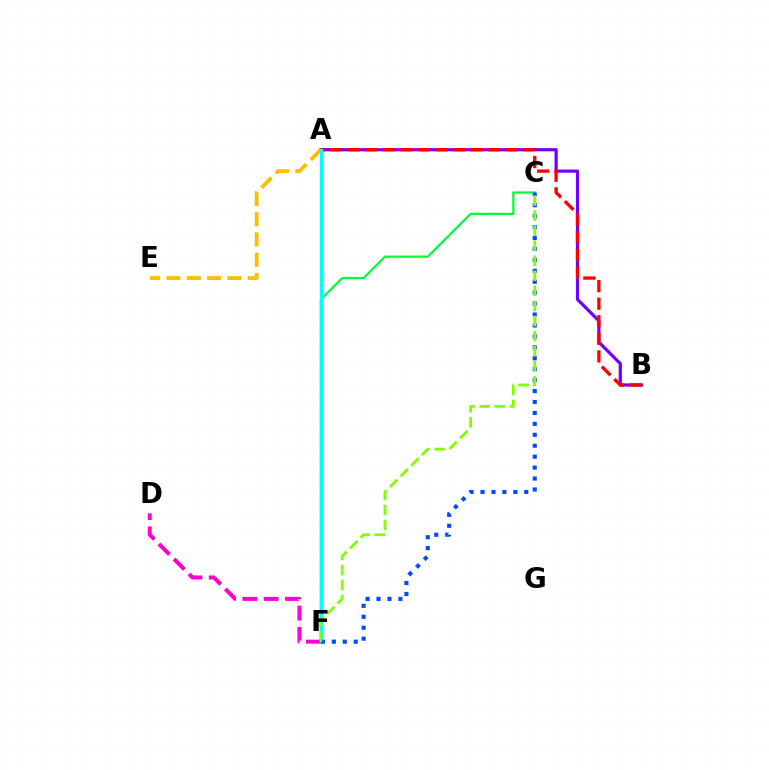{('A', 'B'): [{'color': '#7200ff', 'line_style': 'solid', 'thickness': 2.31}, {'color': '#ff0000', 'line_style': 'dashed', 'thickness': 2.39}], ('A', 'E'): [{'color': '#ffbd00', 'line_style': 'dashed', 'thickness': 2.76}], ('D', 'F'): [{'color': '#ff00cf', 'line_style': 'dashed', 'thickness': 2.89}], ('C', 'F'): [{'color': '#00ff39', 'line_style': 'solid', 'thickness': 1.62}, {'color': '#004bff', 'line_style': 'dotted', 'thickness': 2.97}, {'color': '#84ff00', 'line_style': 'dashed', 'thickness': 2.05}], ('A', 'F'): [{'color': '#00fff6', 'line_style': 'solid', 'thickness': 2.3}]}